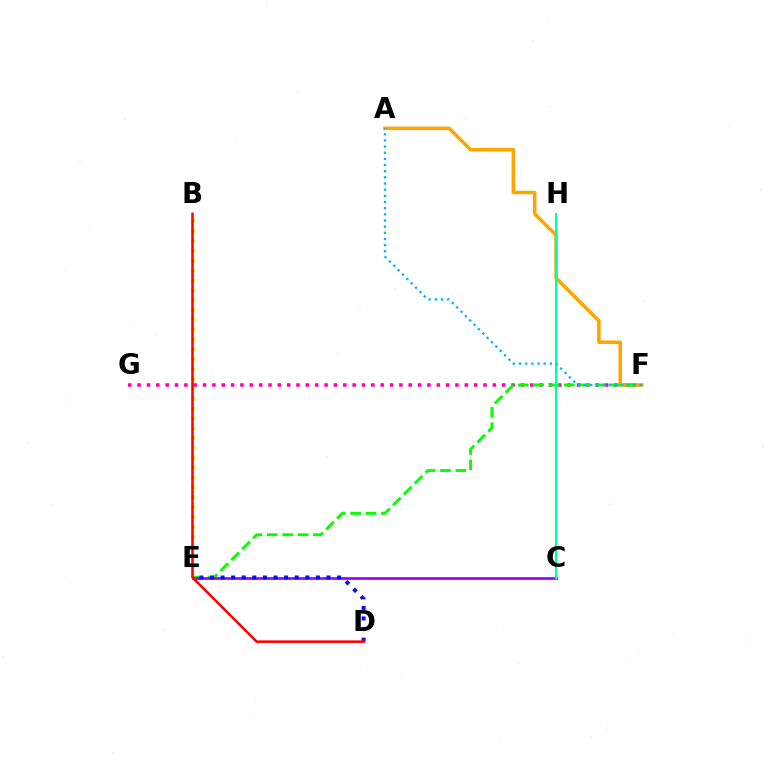{('B', 'E'): [{'color': '#b3ff00', 'line_style': 'dotted', 'thickness': 2.68}], ('F', 'G'): [{'color': '#ff00bd', 'line_style': 'dotted', 'thickness': 2.54}], ('A', 'F'): [{'color': '#ffa500', 'line_style': 'solid', 'thickness': 2.53}, {'color': '#00b5ff', 'line_style': 'dotted', 'thickness': 1.67}], ('E', 'F'): [{'color': '#08ff00', 'line_style': 'dashed', 'thickness': 2.09}], ('C', 'E'): [{'color': '#9b00ff', 'line_style': 'solid', 'thickness': 1.93}], ('C', 'H'): [{'color': '#00ff9d', 'line_style': 'solid', 'thickness': 1.51}], ('D', 'E'): [{'color': '#0010ff', 'line_style': 'dotted', 'thickness': 2.88}], ('B', 'D'): [{'color': '#ff0000', 'line_style': 'solid', 'thickness': 1.83}]}